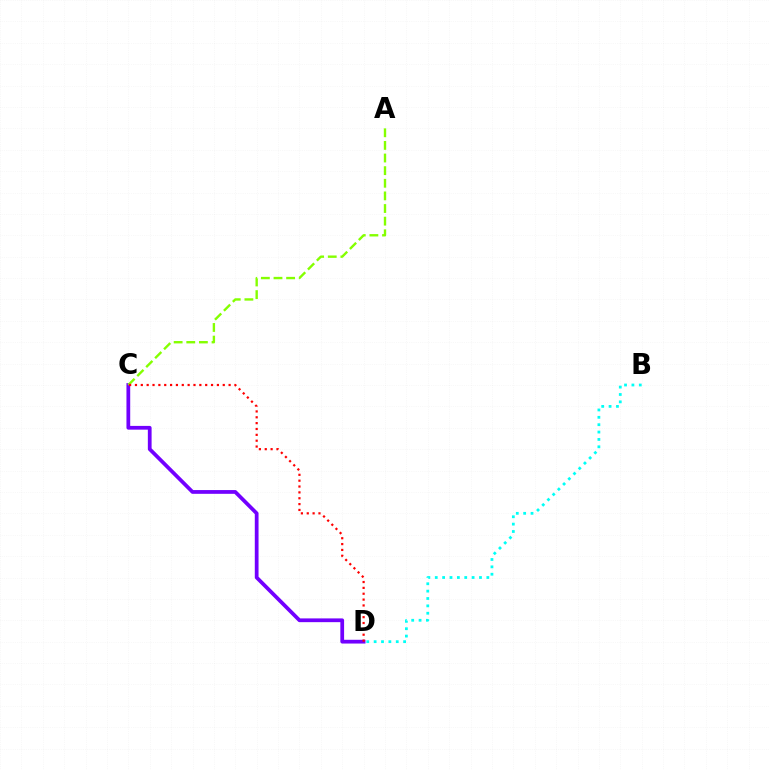{('C', 'D'): [{'color': '#7200ff', 'line_style': 'solid', 'thickness': 2.7}, {'color': '#ff0000', 'line_style': 'dotted', 'thickness': 1.59}], ('A', 'C'): [{'color': '#84ff00', 'line_style': 'dashed', 'thickness': 1.71}], ('B', 'D'): [{'color': '#00fff6', 'line_style': 'dotted', 'thickness': 2.0}]}